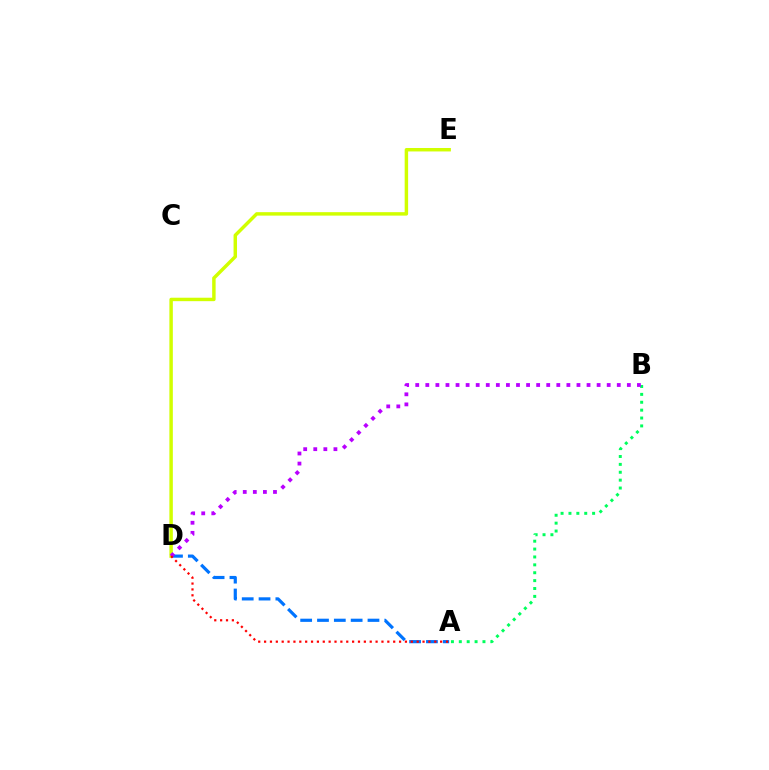{('A', 'B'): [{'color': '#00ff5c', 'line_style': 'dotted', 'thickness': 2.14}], ('D', 'E'): [{'color': '#d1ff00', 'line_style': 'solid', 'thickness': 2.49}], ('A', 'D'): [{'color': '#0074ff', 'line_style': 'dashed', 'thickness': 2.29}, {'color': '#ff0000', 'line_style': 'dotted', 'thickness': 1.59}], ('B', 'D'): [{'color': '#b900ff', 'line_style': 'dotted', 'thickness': 2.74}]}